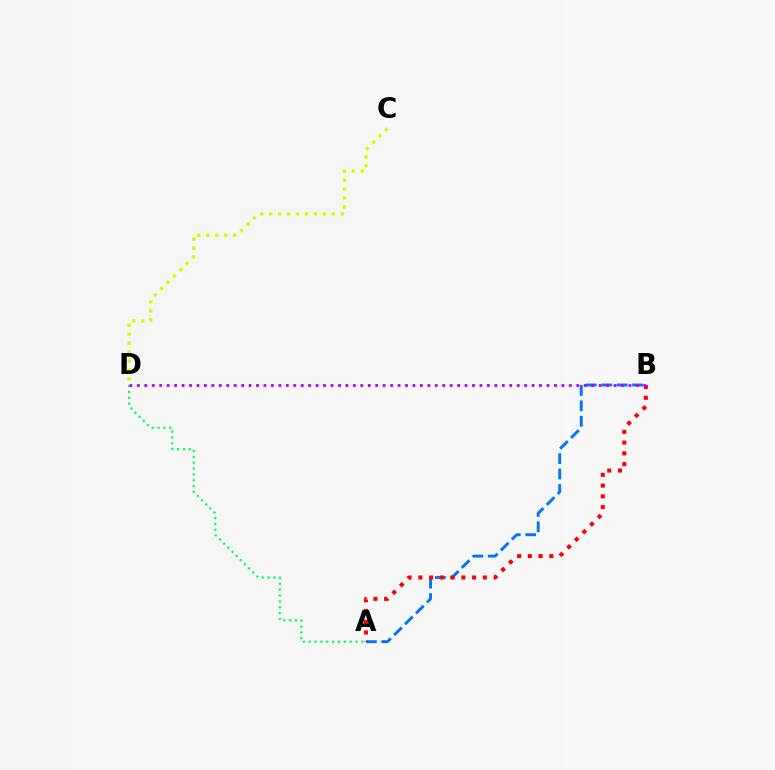{('C', 'D'): [{'color': '#d1ff00', 'line_style': 'dotted', 'thickness': 2.43}], ('A', 'B'): [{'color': '#0074ff', 'line_style': 'dashed', 'thickness': 2.1}, {'color': '#ff0000', 'line_style': 'dotted', 'thickness': 2.92}], ('A', 'D'): [{'color': '#00ff5c', 'line_style': 'dotted', 'thickness': 1.59}], ('B', 'D'): [{'color': '#b900ff', 'line_style': 'dotted', 'thickness': 2.02}]}